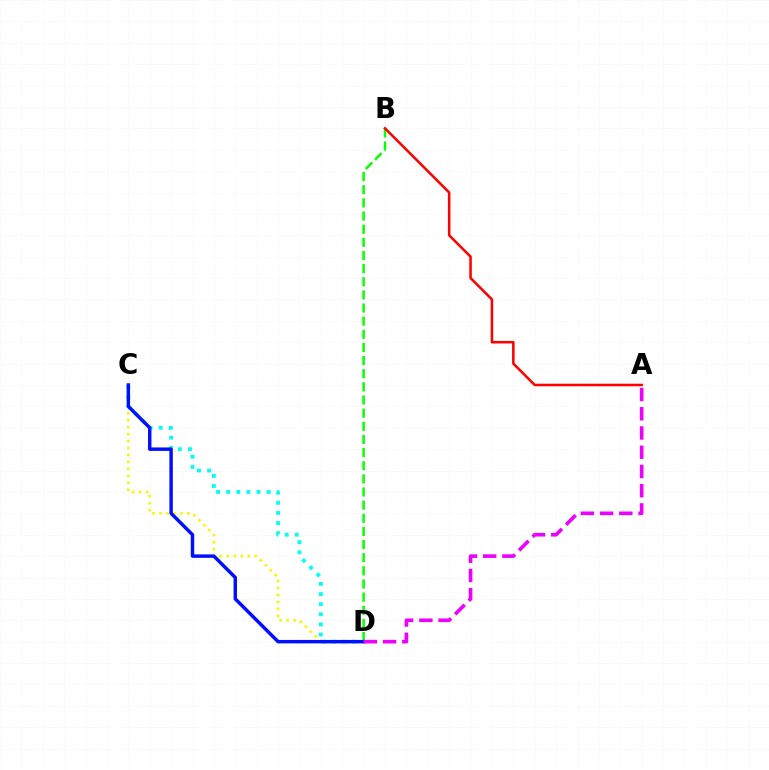{('B', 'D'): [{'color': '#08ff00', 'line_style': 'dashed', 'thickness': 1.79}], ('C', 'D'): [{'color': '#fcf500', 'line_style': 'dotted', 'thickness': 1.89}, {'color': '#00fff6', 'line_style': 'dotted', 'thickness': 2.75}, {'color': '#0010ff', 'line_style': 'solid', 'thickness': 2.49}], ('A', 'B'): [{'color': '#ff0000', 'line_style': 'solid', 'thickness': 1.82}], ('A', 'D'): [{'color': '#ee00ff', 'line_style': 'dashed', 'thickness': 2.61}]}